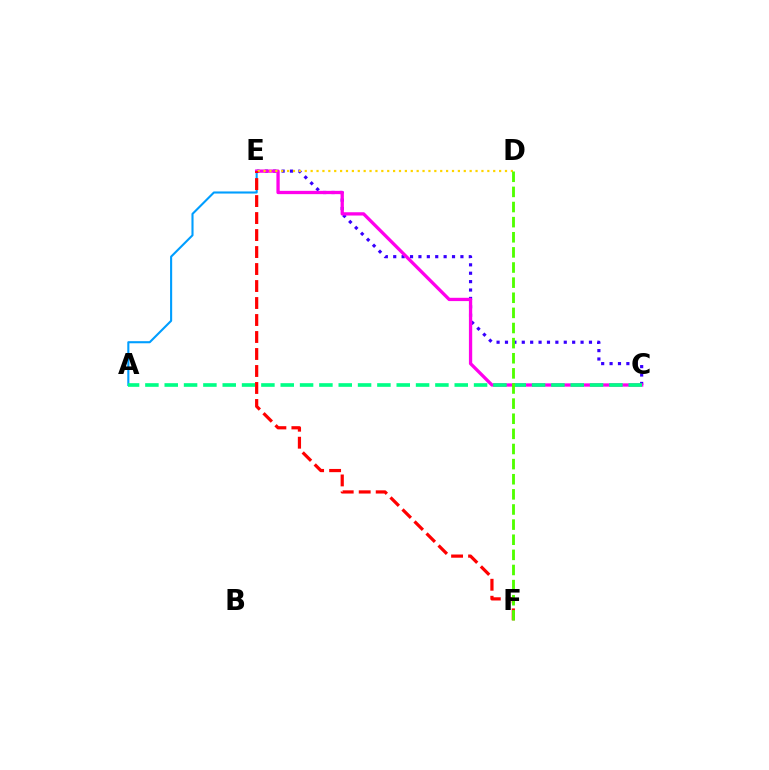{('C', 'E'): [{'color': '#3700ff', 'line_style': 'dotted', 'thickness': 2.28}, {'color': '#ff00ed', 'line_style': 'solid', 'thickness': 2.37}], ('A', 'E'): [{'color': '#009eff', 'line_style': 'solid', 'thickness': 1.51}], ('A', 'C'): [{'color': '#00ff86', 'line_style': 'dashed', 'thickness': 2.63}], ('D', 'E'): [{'color': '#ffd500', 'line_style': 'dotted', 'thickness': 1.6}], ('E', 'F'): [{'color': '#ff0000', 'line_style': 'dashed', 'thickness': 2.31}], ('D', 'F'): [{'color': '#4fff00', 'line_style': 'dashed', 'thickness': 2.05}]}